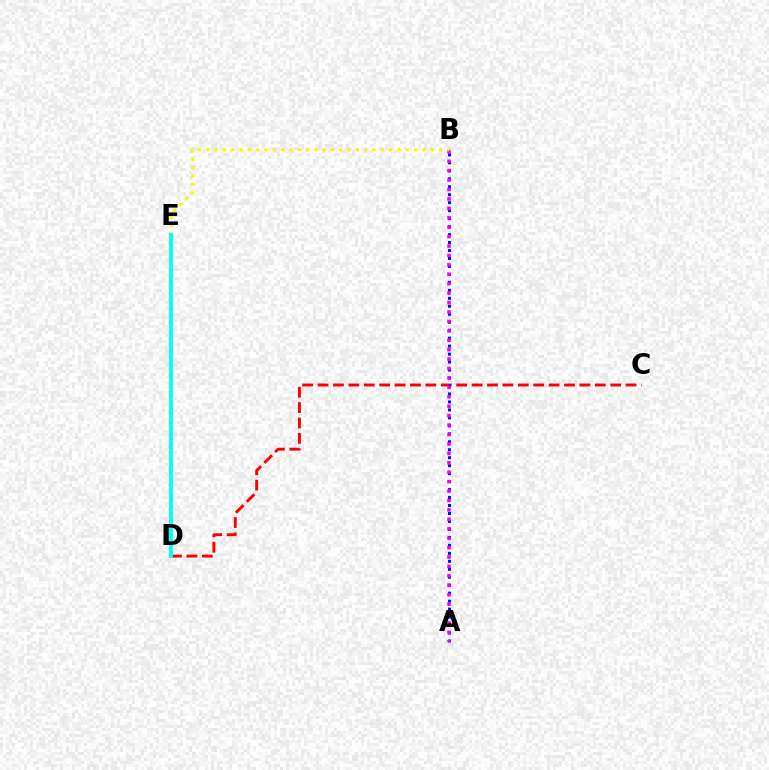{('C', 'D'): [{'color': '#ff0000', 'line_style': 'dashed', 'thickness': 2.09}], ('A', 'B'): [{'color': '#0010ff', 'line_style': 'dotted', 'thickness': 2.17}, {'color': '#ee00ff', 'line_style': 'dotted', 'thickness': 2.56}], ('D', 'E'): [{'color': '#08ff00', 'line_style': 'dashed', 'thickness': 1.58}, {'color': '#00fff6', 'line_style': 'solid', 'thickness': 2.72}], ('B', 'E'): [{'color': '#fcf500', 'line_style': 'dotted', 'thickness': 2.26}]}